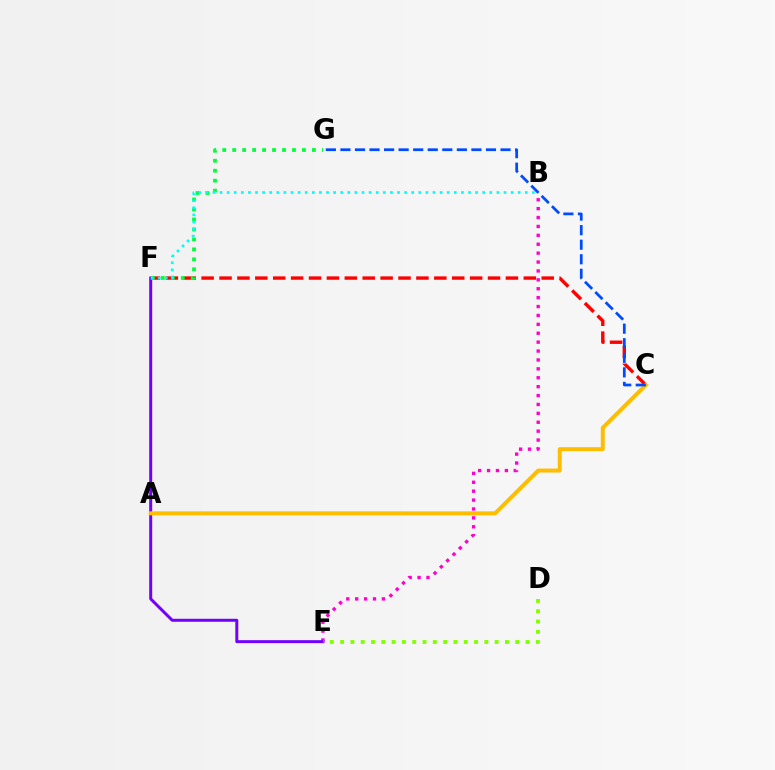{('C', 'F'): [{'color': '#ff0000', 'line_style': 'dashed', 'thickness': 2.43}], ('B', 'E'): [{'color': '#ff00cf', 'line_style': 'dotted', 'thickness': 2.42}], ('E', 'F'): [{'color': '#7200ff', 'line_style': 'solid', 'thickness': 2.15}], ('F', 'G'): [{'color': '#00ff39', 'line_style': 'dotted', 'thickness': 2.71}], ('A', 'C'): [{'color': '#ffbd00', 'line_style': 'solid', 'thickness': 2.86}], ('C', 'G'): [{'color': '#004bff', 'line_style': 'dashed', 'thickness': 1.98}], ('B', 'F'): [{'color': '#00fff6', 'line_style': 'dotted', 'thickness': 1.93}], ('D', 'E'): [{'color': '#84ff00', 'line_style': 'dotted', 'thickness': 2.8}]}